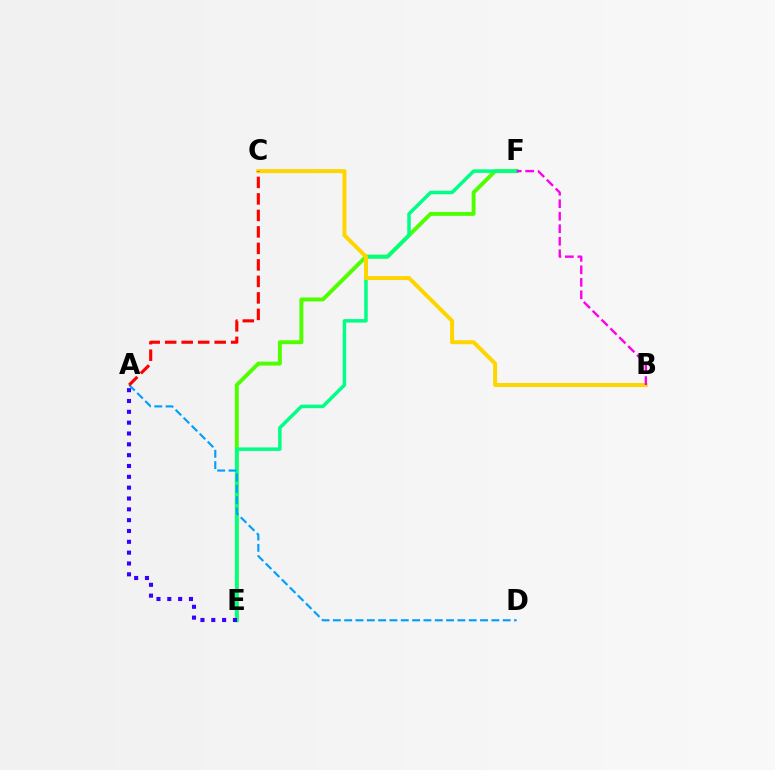{('E', 'F'): [{'color': '#4fff00', 'line_style': 'solid', 'thickness': 2.83}, {'color': '#00ff86', 'line_style': 'solid', 'thickness': 2.53}], ('A', 'D'): [{'color': '#009eff', 'line_style': 'dashed', 'thickness': 1.54}], ('B', 'C'): [{'color': '#ffd500', 'line_style': 'solid', 'thickness': 2.87}], ('A', 'E'): [{'color': '#3700ff', 'line_style': 'dotted', 'thickness': 2.94}], ('A', 'C'): [{'color': '#ff0000', 'line_style': 'dashed', 'thickness': 2.24}], ('B', 'F'): [{'color': '#ff00ed', 'line_style': 'dashed', 'thickness': 1.7}]}